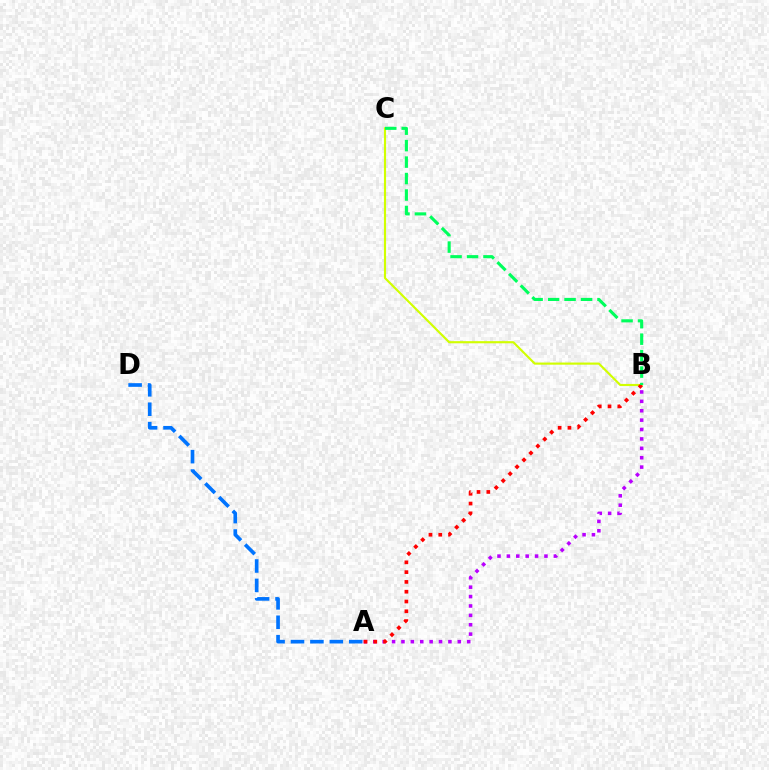{('A', 'B'): [{'color': '#b900ff', 'line_style': 'dotted', 'thickness': 2.55}, {'color': '#ff0000', 'line_style': 'dotted', 'thickness': 2.66}], ('A', 'D'): [{'color': '#0074ff', 'line_style': 'dashed', 'thickness': 2.64}], ('B', 'C'): [{'color': '#d1ff00', 'line_style': 'solid', 'thickness': 1.54}, {'color': '#00ff5c', 'line_style': 'dashed', 'thickness': 2.24}]}